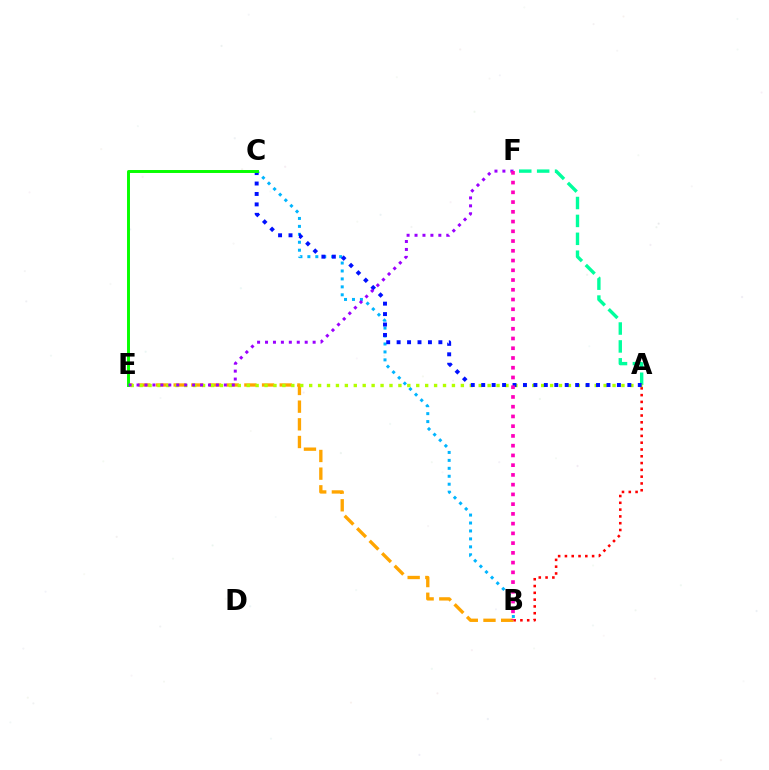{('A', 'F'): [{'color': '#00ff9d', 'line_style': 'dashed', 'thickness': 2.43}], ('A', 'B'): [{'color': '#ff0000', 'line_style': 'dotted', 'thickness': 1.85}], ('B', 'E'): [{'color': '#ffa500', 'line_style': 'dashed', 'thickness': 2.4}], ('B', 'C'): [{'color': '#00b5ff', 'line_style': 'dotted', 'thickness': 2.16}], ('A', 'E'): [{'color': '#b3ff00', 'line_style': 'dotted', 'thickness': 2.42}], ('A', 'C'): [{'color': '#0010ff', 'line_style': 'dotted', 'thickness': 2.84}], ('C', 'E'): [{'color': '#08ff00', 'line_style': 'solid', 'thickness': 2.13}], ('E', 'F'): [{'color': '#9b00ff', 'line_style': 'dotted', 'thickness': 2.16}], ('B', 'F'): [{'color': '#ff00bd', 'line_style': 'dotted', 'thickness': 2.65}]}